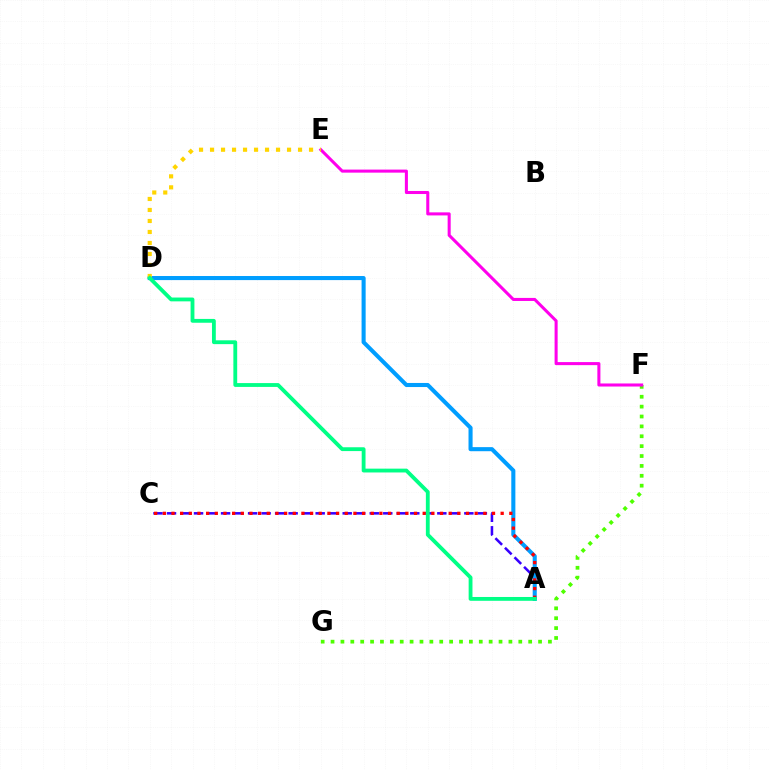{('F', 'G'): [{'color': '#4fff00', 'line_style': 'dotted', 'thickness': 2.68}], ('A', 'C'): [{'color': '#3700ff', 'line_style': 'dashed', 'thickness': 1.84}, {'color': '#ff0000', 'line_style': 'dotted', 'thickness': 2.35}], ('A', 'D'): [{'color': '#009eff', 'line_style': 'solid', 'thickness': 2.94}, {'color': '#00ff86', 'line_style': 'solid', 'thickness': 2.75}], ('E', 'F'): [{'color': '#ff00ed', 'line_style': 'solid', 'thickness': 2.2}], ('D', 'E'): [{'color': '#ffd500', 'line_style': 'dotted', 'thickness': 2.99}]}